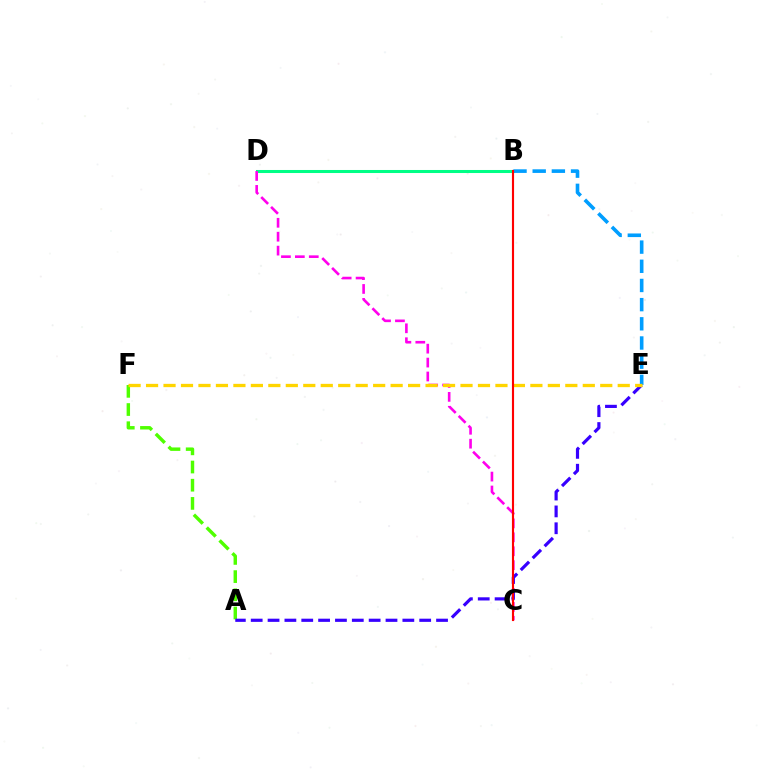{('A', 'F'): [{'color': '#4fff00', 'line_style': 'dashed', 'thickness': 2.47}], ('B', 'D'): [{'color': '#00ff86', 'line_style': 'solid', 'thickness': 2.19}], ('B', 'E'): [{'color': '#009eff', 'line_style': 'dashed', 'thickness': 2.6}], ('C', 'D'): [{'color': '#ff00ed', 'line_style': 'dashed', 'thickness': 1.89}], ('A', 'E'): [{'color': '#3700ff', 'line_style': 'dashed', 'thickness': 2.29}], ('E', 'F'): [{'color': '#ffd500', 'line_style': 'dashed', 'thickness': 2.37}], ('B', 'C'): [{'color': '#ff0000', 'line_style': 'solid', 'thickness': 1.54}]}